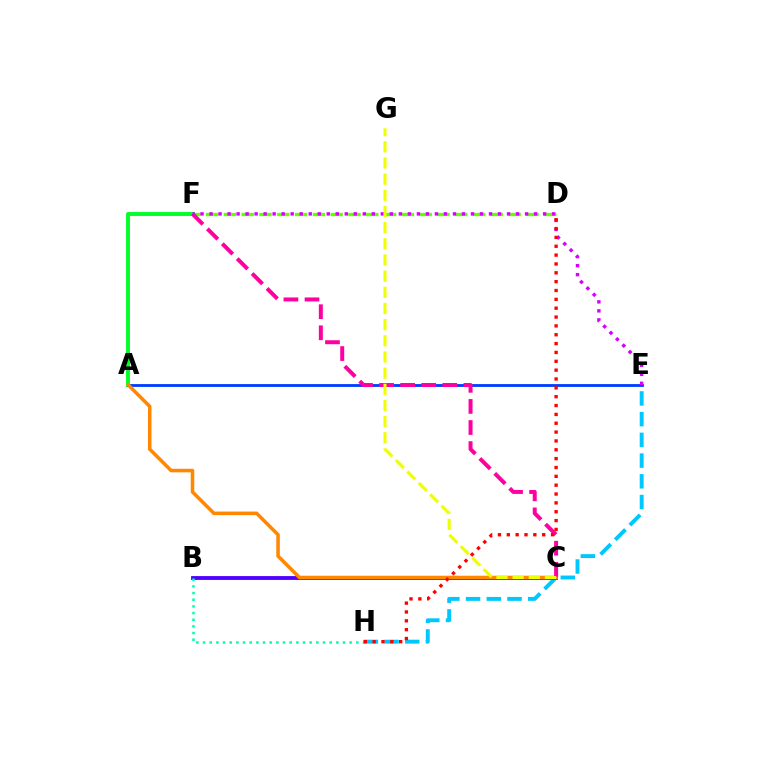{('E', 'H'): [{'color': '#00c7ff', 'line_style': 'dashed', 'thickness': 2.81}], ('D', 'F'): [{'color': '#66ff00', 'line_style': 'dashed', 'thickness': 2.42}], ('B', 'C'): [{'color': '#4f00ff', 'line_style': 'solid', 'thickness': 2.76}], ('A', 'F'): [{'color': '#00ff27', 'line_style': 'solid', 'thickness': 2.8}], ('A', 'E'): [{'color': '#003fff', 'line_style': 'solid', 'thickness': 2.04}], ('A', 'C'): [{'color': '#ff8800', 'line_style': 'solid', 'thickness': 2.55}], ('C', 'F'): [{'color': '#ff00a0', 'line_style': 'dashed', 'thickness': 2.86}], ('E', 'F'): [{'color': '#d600ff', 'line_style': 'dotted', 'thickness': 2.45}], ('B', 'H'): [{'color': '#00ffaf', 'line_style': 'dotted', 'thickness': 1.81}], ('D', 'H'): [{'color': '#ff0000', 'line_style': 'dotted', 'thickness': 2.4}], ('C', 'G'): [{'color': '#eeff00', 'line_style': 'dashed', 'thickness': 2.2}]}